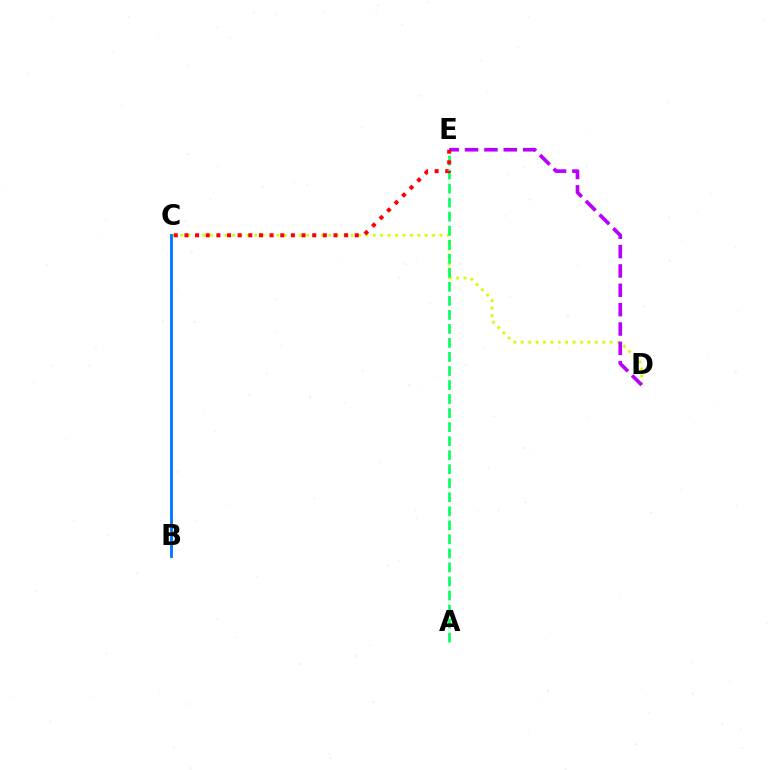{('C', 'D'): [{'color': '#d1ff00', 'line_style': 'dotted', 'thickness': 2.01}], ('D', 'E'): [{'color': '#b900ff', 'line_style': 'dashed', 'thickness': 2.63}], ('B', 'C'): [{'color': '#0074ff', 'line_style': 'solid', 'thickness': 2.04}], ('A', 'E'): [{'color': '#00ff5c', 'line_style': 'dashed', 'thickness': 1.91}], ('C', 'E'): [{'color': '#ff0000', 'line_style': 'dotted', 'thickness': 2.89}]}